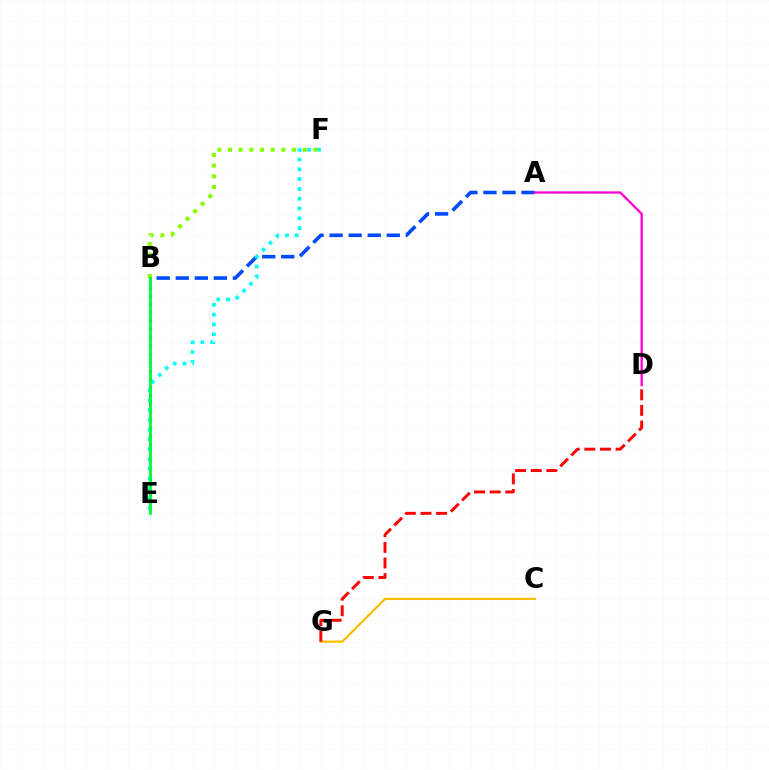{('C', 'G'): [{'color': '#ffbd00', 'line_style': 'solid', 'thickness': 1.62}], ('A', 'B'): [{'color': '#004bff', 'line_style': 'dashed', 'thickness': 2.59}], ('B', 'E'): [{'color': '#7200ff', 'line_style': 'dotted', 'thickness': 2.24}, {'color': '#00ff39', 'line_style': 'solid', 'thickness': 2.06}], ('A', 'D'): [{'color': '#ff00cf', 'line_style': 'solid', 'thickness': 1.67}], ('E', 'F'): [{'color': '#00fff6', 'line_style': 'dotted', 'thickness': 2.66}], ('B', 'F'): [{'color': '#84ff00', 'line_style': 'dotted', 'thickness': 2.9}], ('D', 'G'): [{'color': '#ff0000', 'line_style': 'dashed', 'thickness': 2.12}]}